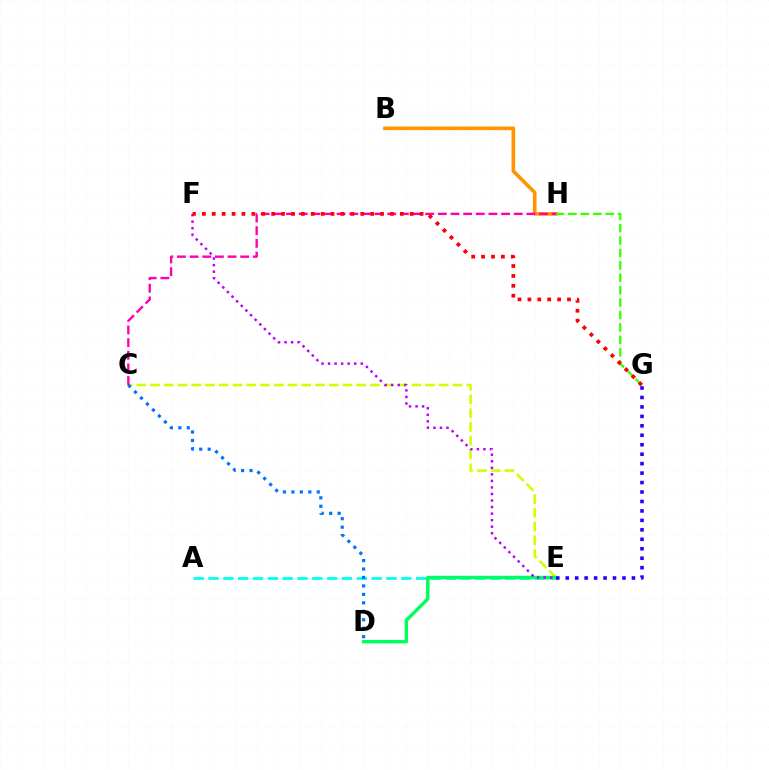{('A', 'E'): [{'color': '#00fff6', 'line_style': 'dashed', 'thickness': 2.02}], ('B', 'H'): [{'color': '#ff9400', 'line_style': 'solid', 'thickness': 2.61}], ('C', 'E'): [{'color': '#d1ff00', 'line_style': 'dashed', 'thickness': 1.87}], ('G', 'H'): [{'color': '#3dff00', 'line_style': 'dashed', 'thickness': 1.69}], ('D', 'E'): [{'color': '#00ff5c', 'line_style': 'solid', 'thickness': 2.47}], ('C', 'H'): [{'color': '#ff00ac', 'line_style': 'dashed', 'thickness': 1.72}], ('C', 'D'): [{'color': '#0074ff', 'line_style': 'dotted', 'thickness': 2.3}], ('E', 'F'): [{'color': '#b900ff', 'line_style': 'dotted', 'thickness': 1.78}], ('F', 'G'): [{'color': '#ff0000', 'line_style': 'dotted', 'thickness': 2.69}], ('E', 'G'): [{'color': '#2500ff', 'line_style': 'dotted', 'thickness': 2.57}]}